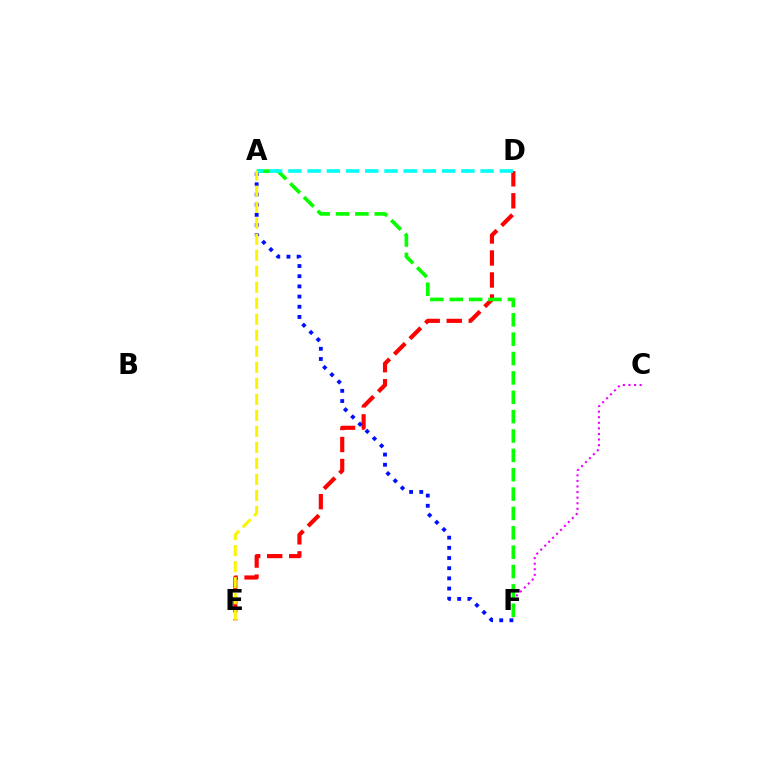{('C', 'F'): [{'color': '#ee00ff', 'line_style': 'dotted', 'thickness': 1.52}], ('D', 'E'): [{'color': '#ff0000', 'line_style': 'dashed', 'thickness': 2.99}], ('A', 'F'): [{'color': '#08ff00', 'line_style': 'dashed', 'thickness': 2.63}, {'color': '#0010ff', 'line_style': 'dotted', 'thickness': 2.77}], ('A', 'D'): [{'color': '#00fff6', 'line_style': 'dashed', 'thickness': 2.61}], ('A', 'E'): [{'color': '#fcf500', 'line_style': 'dashed', 'thickness': 2.18}]}